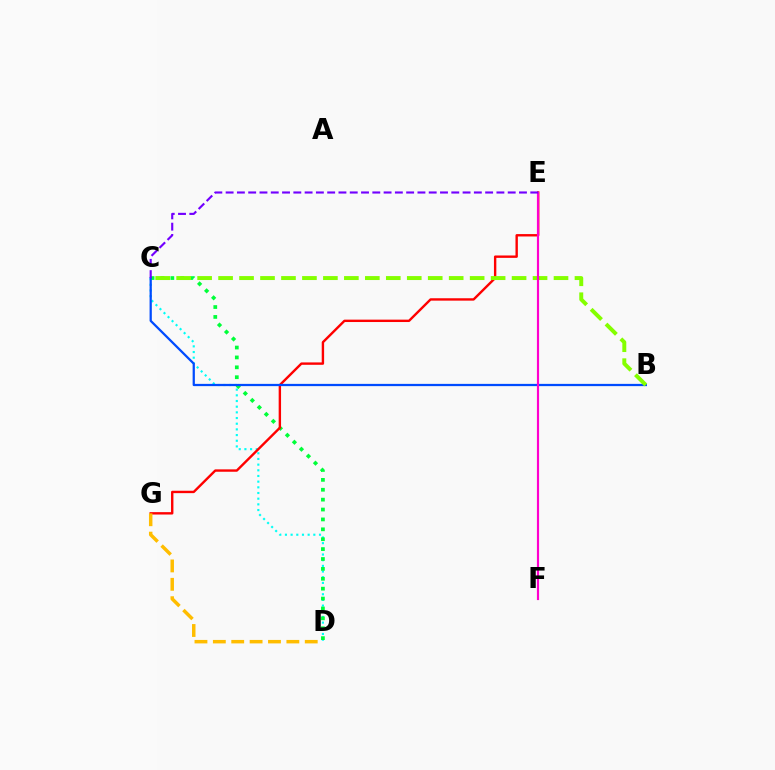{('C', 'D'): [{'color': '#00fff6', 'line_style': 'dotted', 'thickness': 1.54}, {'color': '#00ff39', 'line_style': 'dotted', 'thickness': 2.69}], ('E', 'G'): [{'color': '#ff0000', 'line_style': 'solid', 'thickness': 1.72}], ('B', 'C'): [{'color': '#004bff', 'line_style': 'solid', 'thickness': 1.62}, {'color': '#84ff00', 'line_style': 'dashed', 'thickness': 2.85}], ('D', 'G'): [{'color': '#ffbd00', 'line_style': 'dashed', 'thickness': 2.5}], ('E', 'F'): [{'color': '#ff00cf', 'line_style': 'solid', 'thickness': 1.57}], ('C', 'E'): [{'color': '#7200ff', 'line_style': 'dashed', 'thickness': 1.53}]}